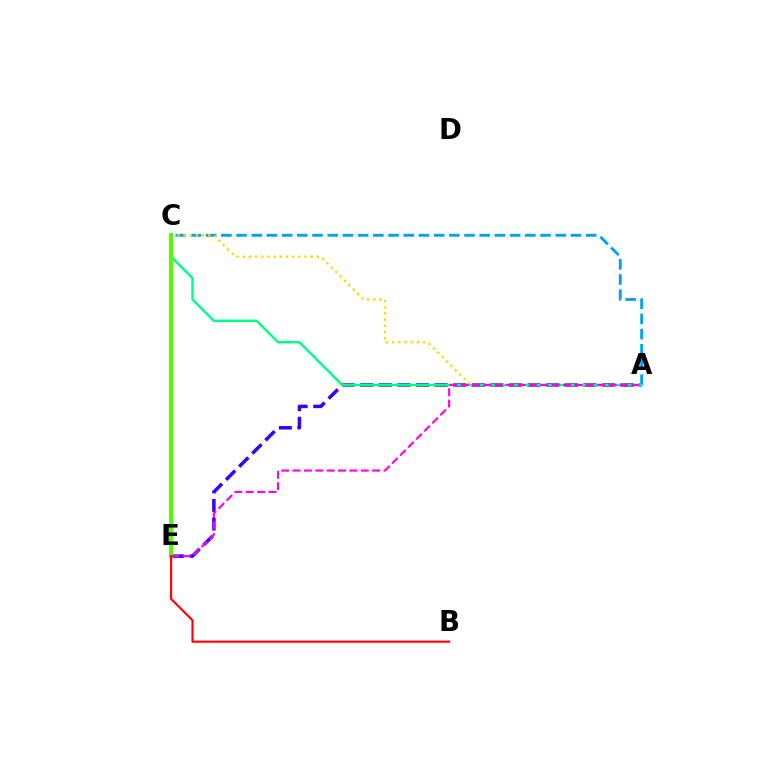{('A', 'E'): [{'color': '#3700ff', 'line_style': 'dashed', 'thickness': 2.53}, {'color': '#ff00ed', 'line_style': 'dashed', 'thickness': 1.55}], ('A', 'C'): [{'color': '#009eff', 'line_style': 'dashed', 'thickness': 2.06}, {'color': '#ffd500', 'line_style': 'dotted', 'thickness': 1.68}, {'color': '#00ff86', 'line_style': 'solid', 'thickness': 1.77}], ('C', 'E'): [{'color': '#4fff00', 'line_style': 'solid', 'thickness': 2.87}], ('B', 'E'): [{'color': '#ff0000', 'line_style': 'solid', 'thickness': 1.54}]}